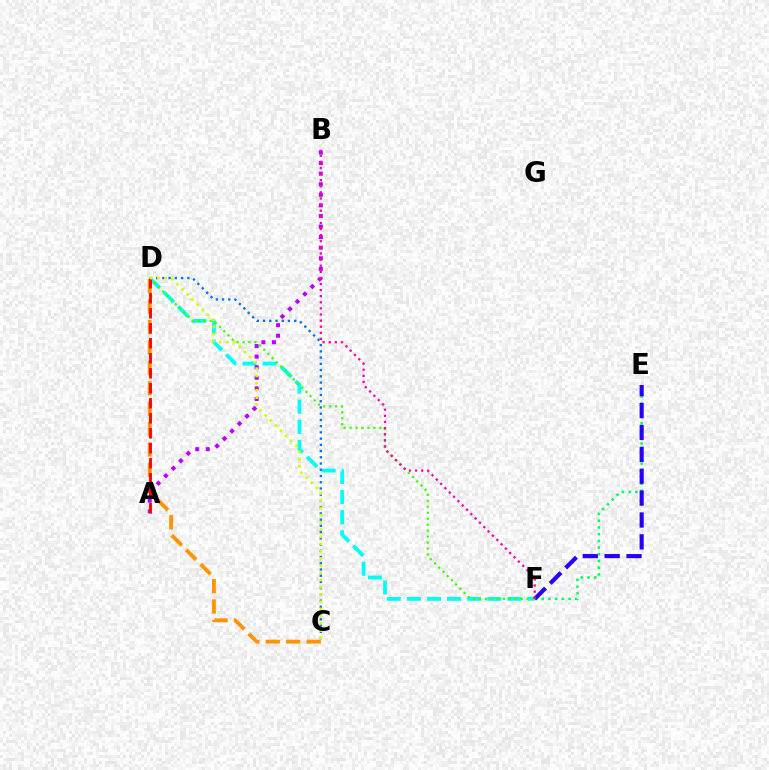{('D', 'F'): [{'color': '#00fff6', 'line_style': 'dashed', 'thickness': 2.73}, {'color': '#3dff00', 'line_style': 'dotted', 'thickness': 1.62}], ('C', 'D'): [{'color': '#ff9400', 'line_style': 'dashed', 'thickness': 2.77}, {'color': '#0074ff', 'line_style': 'dotted', 'thickness': 1.69}, {'color': '#d1ff00', 'line_style': 'dotted', 'thickness': 1.96}], ('E', 'F'): [{'color': '#00ff5c', 'line_style': 'dotted', 'thickness': 1.83}, {'color': '#2500ff', 'line_style': 'dashed', 'thickness': 2.97}], ('A', 'B'): [{'color': '#b900ff', 'line_style': 'dotted', 'thickness': 2.87}], ('A', 'D'): [{'color': '#ff0000', 'line_style': 'dashed', 'thickness': 2.04}], ('B', 'F'): [{'color': '#ff00ac', 'line_style': 'dotted', 'thickness': 1.66}]}